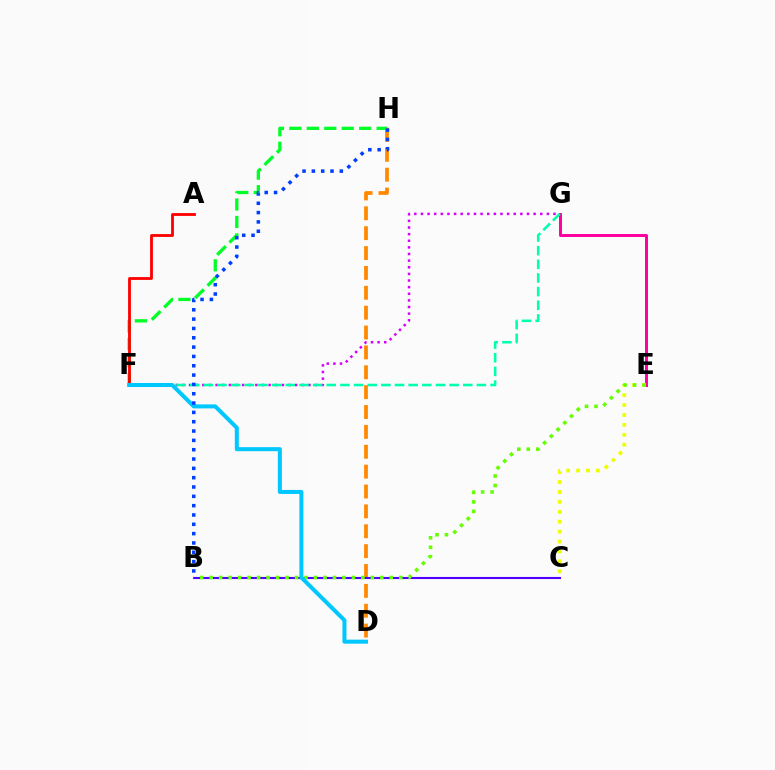{('F', 'H'): [{'color': '#00ff27', 'line_style': 'dashed', 'thickness': 2.37}], ('D', 'H'): [{'color': '#ff8800', 'line_style': 'dashed', 'thickness': 2.7}], ('A', 'F'): [{'color': '#ff0000', 'line_style': 'solid', 'thickness': 2.03}], ('F', 'G'): [{'color': '#d600ff', 'line_style': 'dotted', 'thickness': 1.8}, {'color': '#00ffaf', 'line_style': 'dashed', 'thickness': 1.85}], ('B', 'C'): [{'color': '#4f00ff', 'line_style': 'solid', 'thickness': 1.52}], ('E', 'G'): [{'color': '#ff00a0', 'line_style': 'solid', 'thickness': 2.13}], ('C', 'E'): [{'color': '#eeff00', 'line_style': 'dotted', 'thickness': 2.7}], ('B', 'E'): [{'color': '#66ff00', 'line_style': 'dotted', 'thickness': 2.58}], ('D', 'F'): [{'color': '#00c7ff', 'line_style': 'solid', 'thickness': 2.9}], ('B', 'H'): [{'color': '#003fff', 'line_style': 'dotted', 'thickness': 2.53}]}